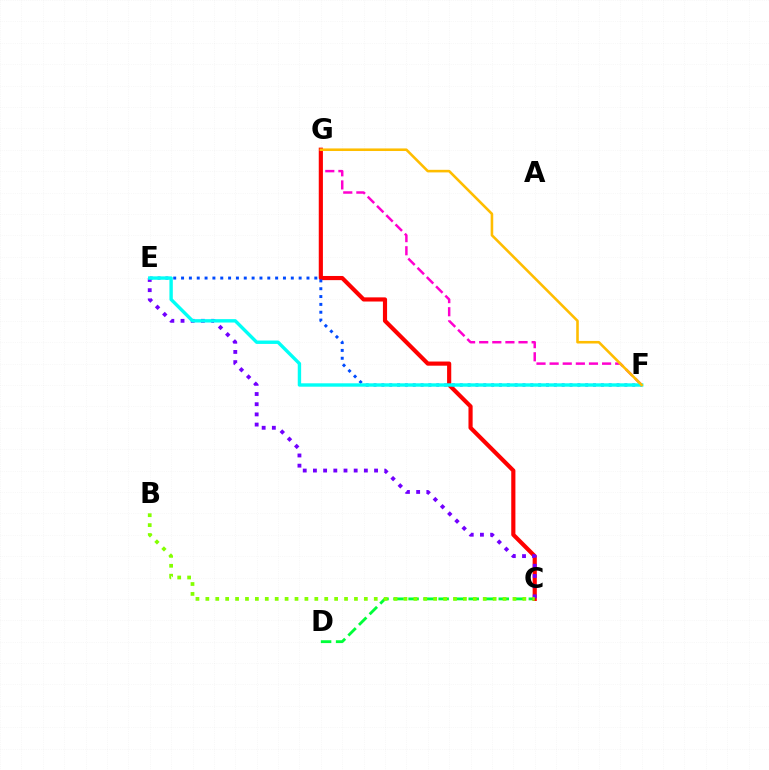{('F', 'G'): [{'color': '#ff00cf', 'line_style': 'dashed', 'thickness': 1.78}, {'color': '#ffbd00', 'line_style': 'solid', 'thickness': 1.86}], ('C', 'D'): [{'color': '#00ff39', 'line_style': 'dashed', 'thickness': 2.04}], ('C', 'G'): [{'color': '#ff0000', 'line_style': 'solid', 'thickness': 2.99}], ('C', 'E'): [{'color': '#7200ff', 'line_style': 'dotted', 'thickness': 2.77}], ('E', 'F'): [{'color': '#004bff', 'line_style': 'dotted', 'thickness': 2.13}, {'color': '#00fff6', 'line_style': 'solid', 'thickness': 2.44}], ('B', 'C'): [{'color': '#84ff00', 'line_style': 'dotted', 'thickness': 2.69}]}